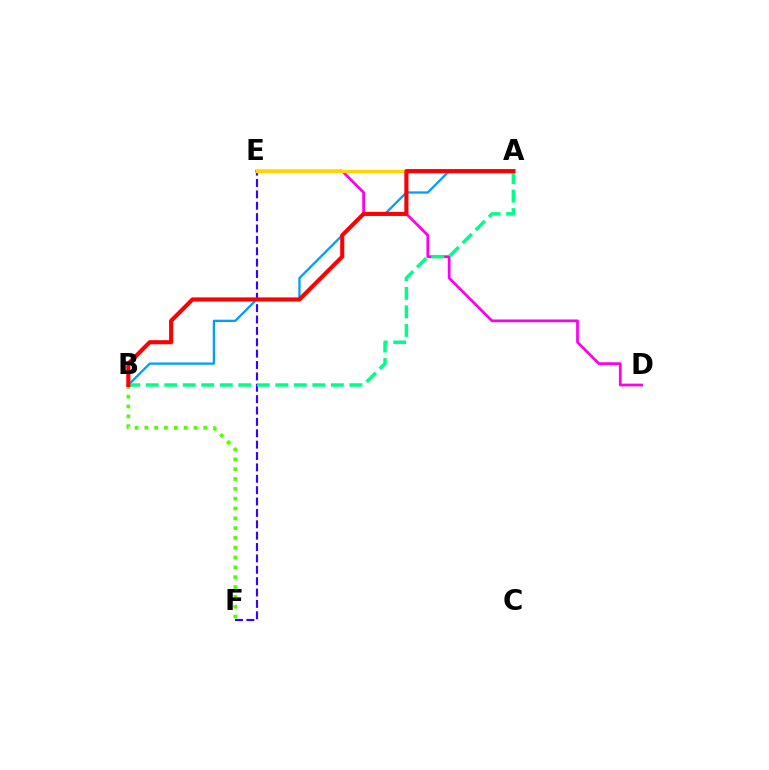{('A', 'B'): [{'color': '#009eff', 'line_style': 'solid', 'thickness': 1.65}, {'color': '#00ff86', 'line_style': 'dashed', 'thickness': 2.52}, {'color': '#ff0000', 'line_style': 'solid', 'thickness': 2.96}], ('D', 'E'): [{'color': '#ff00ed', 'line_style': 'solid', 'thickness': 1.98}], ('E', 'F'): [{'color': '#3700ff', 'line_style': 'dashed', 'thickness': 1.55}], ('A', 'E'): [{'color': '#ffd500', 'line_style': 'solid', 'thickness': 2.38}], ('B', 'F'): [{'color': '#4fff00', 'line_style': 'dotted', 'thickness': 2.67}]}